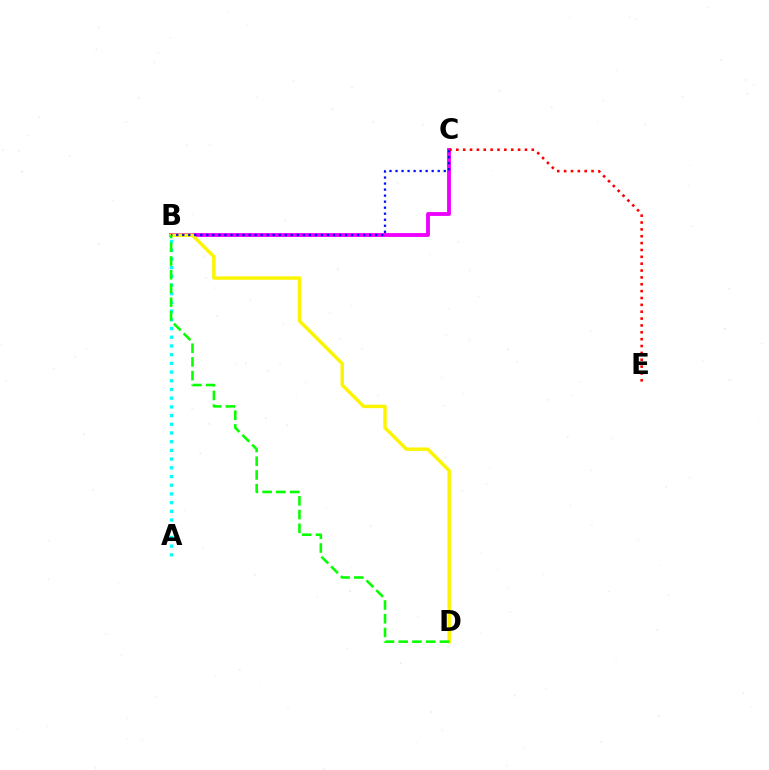{('A', 'B'): [{'color': '#00fff6', 'line_style': 'dotted', 'thickness': 2.37}], ('B', 'C'): [{'color': '#ee00ff', 'line_style': 'solid', 'thickness': 2.77}, {'color': '#0010ff', 'line_style': 'dotted', 'thickness': 1.64}], ('B', 'D'): [{'color': '#fcf500', 'line_style': 'solid', 'thickness': 2.48}, {'color': '#08ff00', 'line_style': 'dashed', 'thickness': 1.86}], ('C', 'E'): [{'color': '#ff0000', 'line_style': 'dotted', 'thickness': 1.86}]}